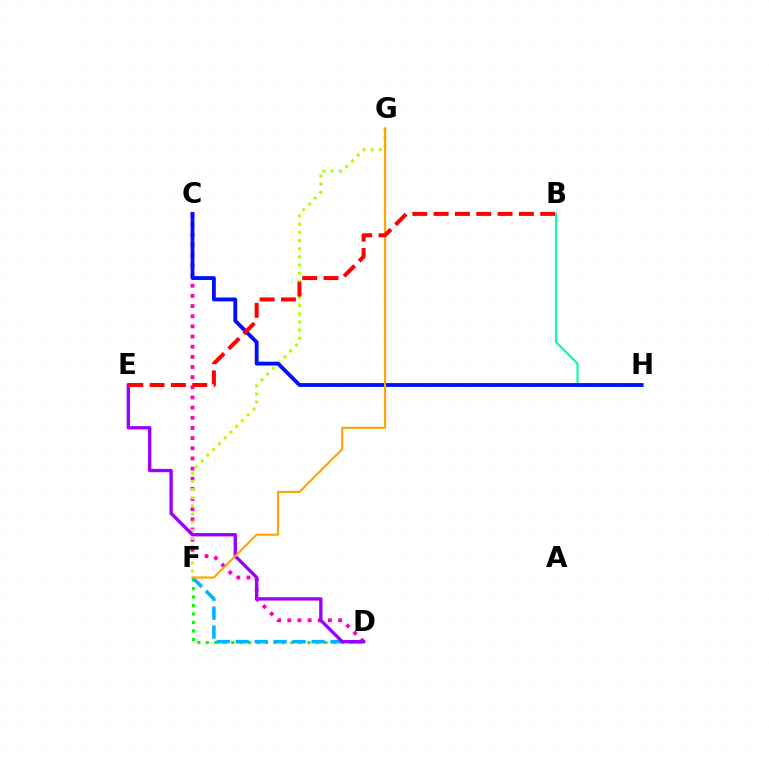{('D', 'F'): [{'color': '#08ff00', 'line_style': 'dotted', 'thickness': 2.3}, {'color': '#00b5ff', 'line_style': 'dashed', 'thickness': 2.57}], ('C', 'D'): [{'color': '#ff00bd', 'line_style': 'dotted', 'thickness': 2.76}], ('B', 'H'): [{'color': '#00ff9d', 'line_style': 'solid', 'thickness': 1.52}], ('F', 'G'): [{'color': '#b3ff00', 'line_style': 'dotted', 'thickness': 2.21}, {'color': '#ffa500', 'line_style': 'solid', 'thickness': 1.54}], ('C', 'H'): [{'color': '#0010ff', 'line_style': 'solid', 'thickness': 2.76}], ('D', 'E'): [{'color': '#9b00ff', 'line_style': 'solid', 'thickness': 2.41}], ('B', 'E'): [{'color': '#ff0000', 'line_style': 'dashed', 'thickness': 2.9}]}